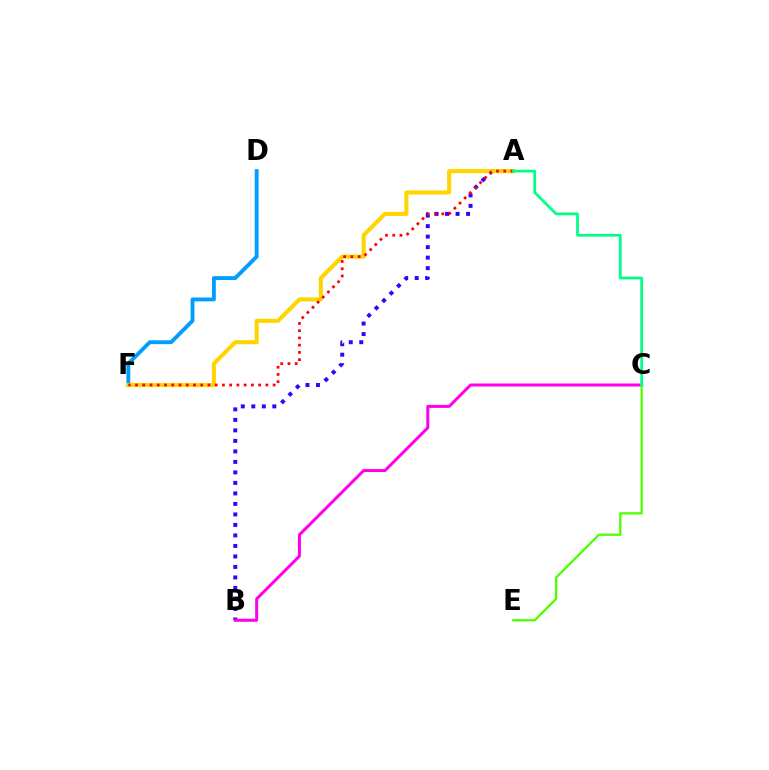{('A', 'B'): [{'color': '#3700ff', 'line_style': 'dotted', 'thickness': 2.85}], ('B', 'C'): [{'color': '#ff00ed', 'line_style': 'solid', 'thickness': 2.16}], ('C', 'E'): [{'color': '#4fff00', 'line_style': 'solid', 'thickness': 1.66}], ('D', 'F'): [{'color': '#009eff', 'line_style': 'solid', 'thickness': 2.79}], ('A', 'F'): [{'color': '#ffd500', 'line_style': 'solid', 'thickness': 2.94}, {'color': '#ff0000', 'line_style': 'dotted', 'thickness': 1.97}], ('A', 'C'): [{'color': '#00ff86', 'line_style': 'solid', 'thickness': 1.96}]}